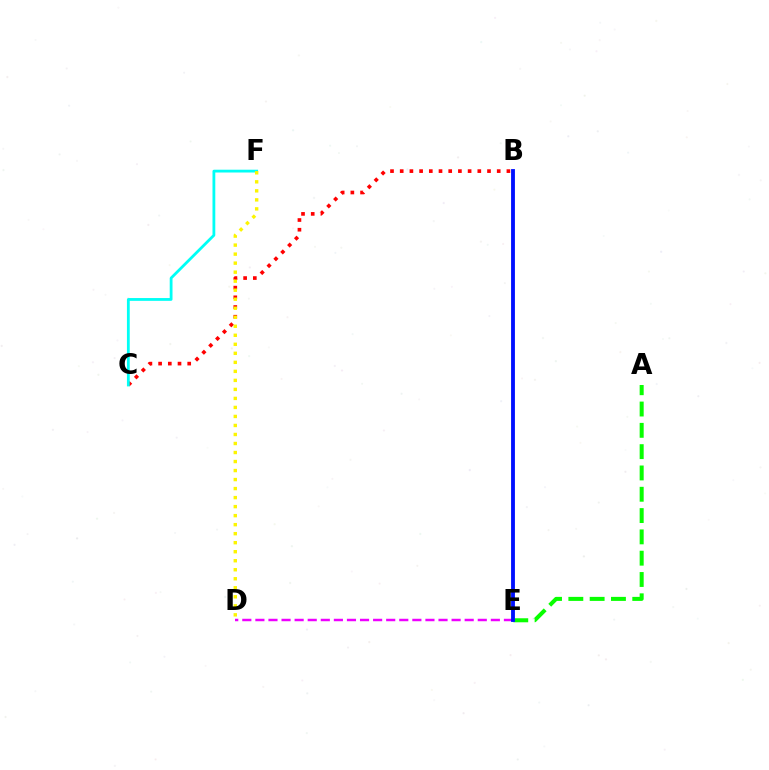{('B', 'C'): [{'color': '#ff0000', 'line_style': 'dotted', 'thickness': 2.64}], ('A', 'E'): [{'color': '#08ff00', 'line_style': 'dashed', 'thickness': 2.89}], ('C', 'F'): [{'color': '#00fff6', 'line_style': 'solid', 'thickness': 2.01}], ('D', 'E'): [{'color': '#ee00ff', 'line_style': 'dashed', 'thickness': 1.78}], ('D', 'F'): [{'color': '#fcf500', 'line_style': 'dotted', 'thickness': 2.45}], ('B', 'E'): [{'color': '#0010ff', 'line_style': 'solid', 'thickness': 2.77}]}